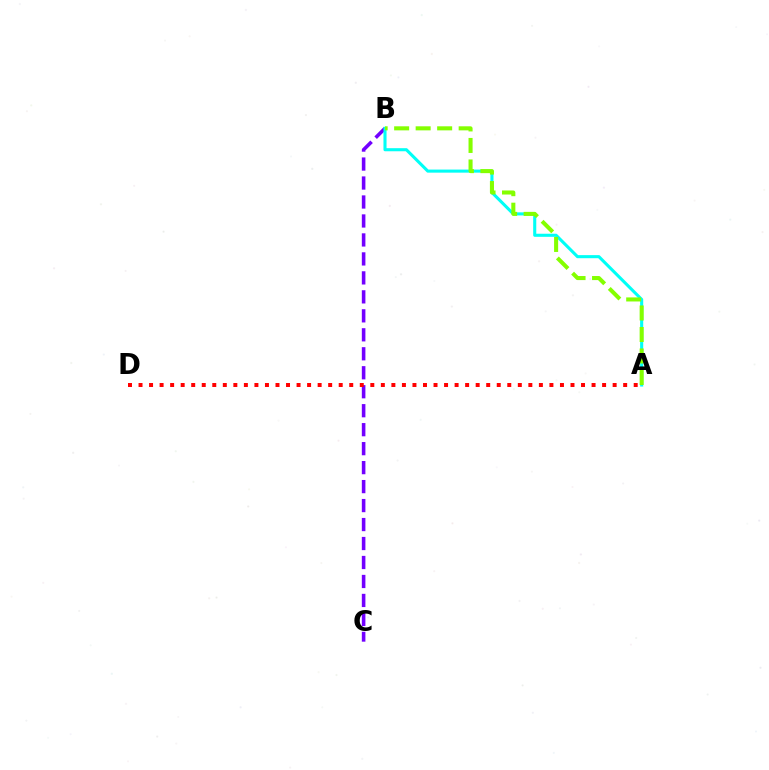{('B', 'C'): [{'color': '#7200ff', 'line_style': 'dashed', 'thickness': 2.58}], ('A', 'B'): [{'color': '#00fff6', 'line_style': 'solid', 'thickness': 2.22}, {'color': '#84ff00', 'line_style': 'dashed', 'thickness': 2.92}], ('A', 'D'): [{'color': '#ff0000', 'line_style': 'dotted', 'thickness': 2.86}]}